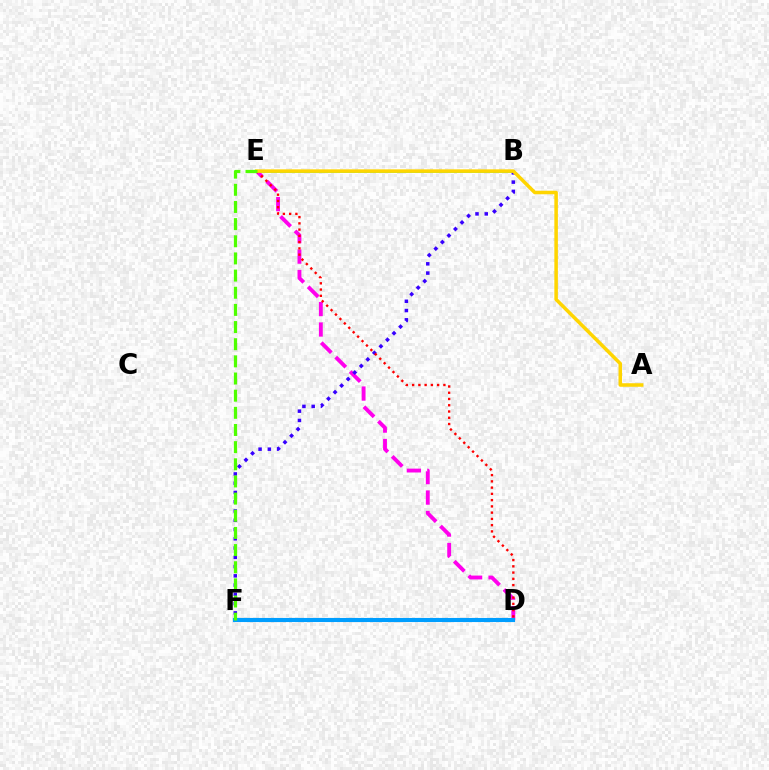{('B', 'E'): [{'color': '#00ff86', 'line_style': 'solid', 'thickness': 1.81}], ('D', 'E'): [{'color': '#ff00ed', 'line_style': 'dashed', 'thickness': 2.78}, {'color': '#ff0000', 'line_style': 'dotted', 'thickness': 1.7}], ('D', 'F'): [{'color': '#009eff', 'line_style': 'solid', 'thickness': 2.95}], ('B', 'F'): [{'color': '#3700ff', 'line_style': 'dotted', 'thickness': 2.52}], ('A', 'E'): [{'color': '#ffd500', 'line_style': 'solid', 'thickness': 2.54}], ('E', 'F'): [{'color': '#4fff00', 'line_style': 'dashed', 'thickness': 2.33}]}